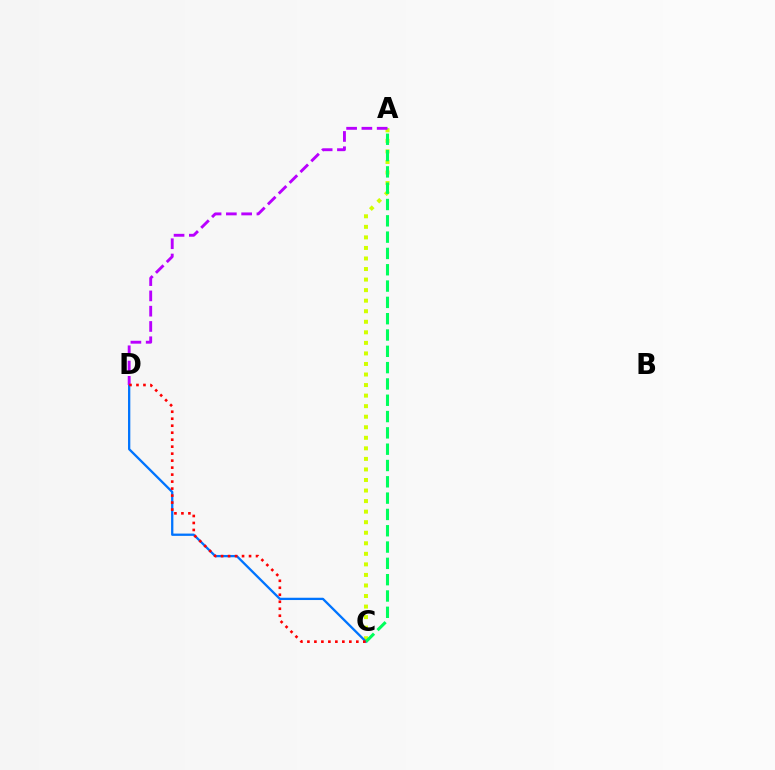{('A', 'C'): [{'color': '#d1ff00', 'line_style': 'dotted', 'thickness': 2.87}, {'color': '#00ff5c', 'line_style': 'dashed', 'thickness': 2.22}], ('C', 'D'): [{'color': '#0074ff', 'line_style': 'solid', 'thickness': 1.65}, {'color': '#ff0000', 'line_style': 'dotted', 'thickness': 1.9}], ('A', 'D'): [{'color': '#b900ff', 'line_style': 'dashed', 'thickness': 2.08}]}